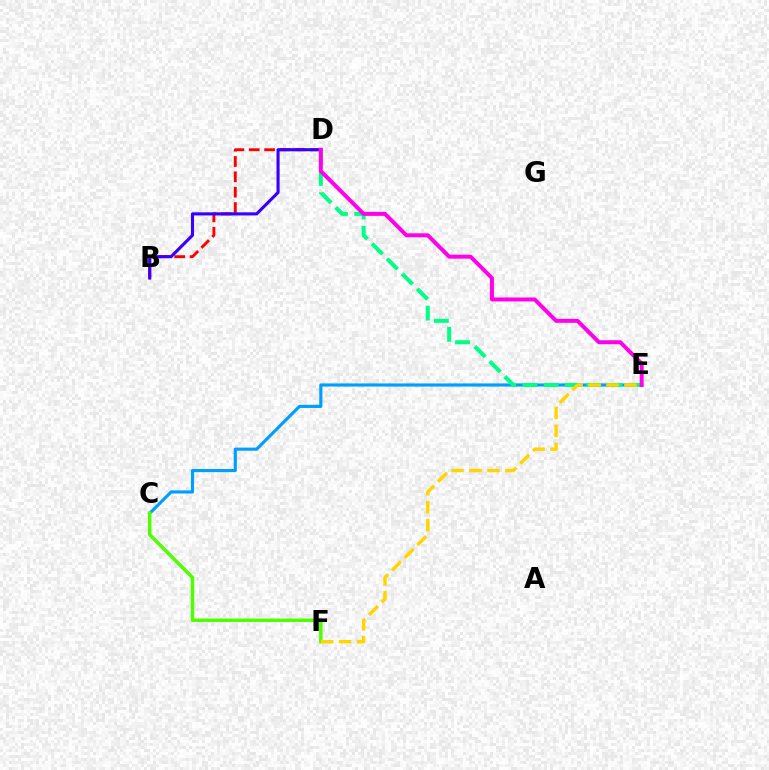{('B', 'D'): [{'color': '#ff0000', 'line_style': 'dashed', 'thickness': 2.09}, {'color': '#3700ff', 'line_style': 'solid', 'thickness': 2.24}], ('C', 'E'): [{'color': '#009eff', 'line_style': 'solid', 'thickness': 2.26}], ('D', 'E'): [{'color': '#00ff86', 'line_style': 'dashed', 'thickness': 2.89}, {'color': '#ff00ed', 'line_style': 'solid', 'thickness': 2.86}], ('C', 'F'): [{'color': '#4fff00', 'line_style': 'solid', 'thickness': 2.5}], ('E', 'F'): [{'color': '#ffd500', 'line_style': 'dashed', 'thickness': 2.44}]}